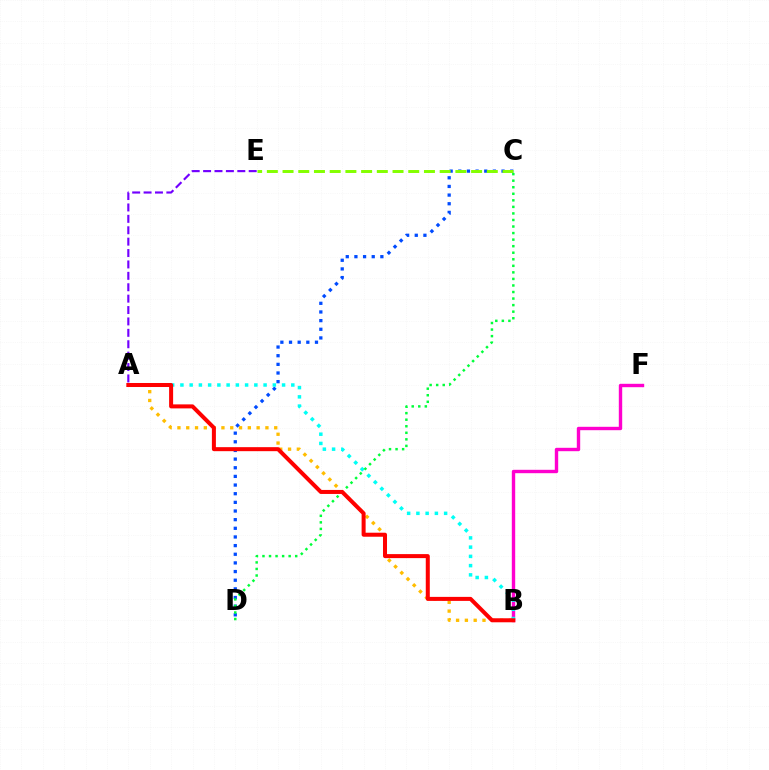{('B', 'F'): [{'color': '#ff00cf', 'line_style': 'solid', 'thickness': 2.44}], ('C', 'D'): [{'color': '#004bff', 'line_style': 'dotted', 'thickness': 2.35}, {'color': '#00ff39', 'line_style': 'dotted', 'thickness': 1.78}], ('A', 'E'): [{'color': '#7200ff', 'line_style': 'dashed', 'thickness': 1.55}], ('A', 'B'): [{'color': '#ffbd00', 'line_style': 'dotted', 'thickness': 2.39}, {'color': '#00fff6', 'line_style': 'dotted', 'thickness': 2.51}, {'color': '#ff0000', 'line_style': 'solid', 'thickness': 2.89}], ('C', 'E'): [{'color': '#84ff00', 'line_style': 'dashed', 'thickness': 2.13}]}